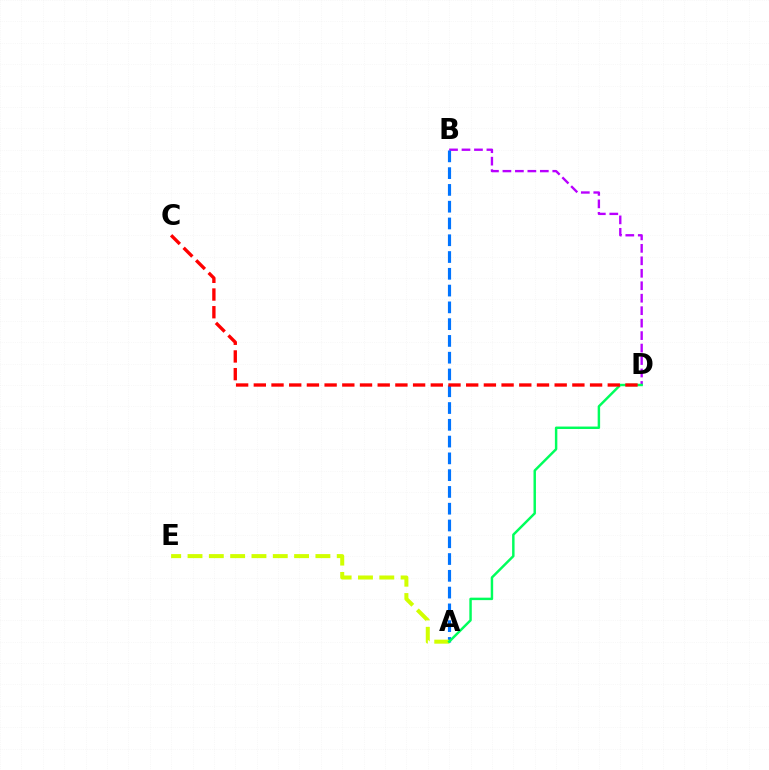{('B', 'D'): [{'color': '#b900ff', 'line_style': 'dashed', 'thickness': 1.69}], ('A', 'B'): [{'color': '#0074ff', 'line_style': 'dashed', 'thickness': 2.28}], ('A', 'E'): [{'color': '#d1ff00', 'line_style': 'dashed', 'thickness': 2.9}], ('A', 'D'): [{'color': '#00ff5c', 'line_style': 'solid', 'thickness': 1.77}], ('C', 'D'): [{'color': '#ff0000', 'line_style': 'dashed', 'thickness': 2.4}]}